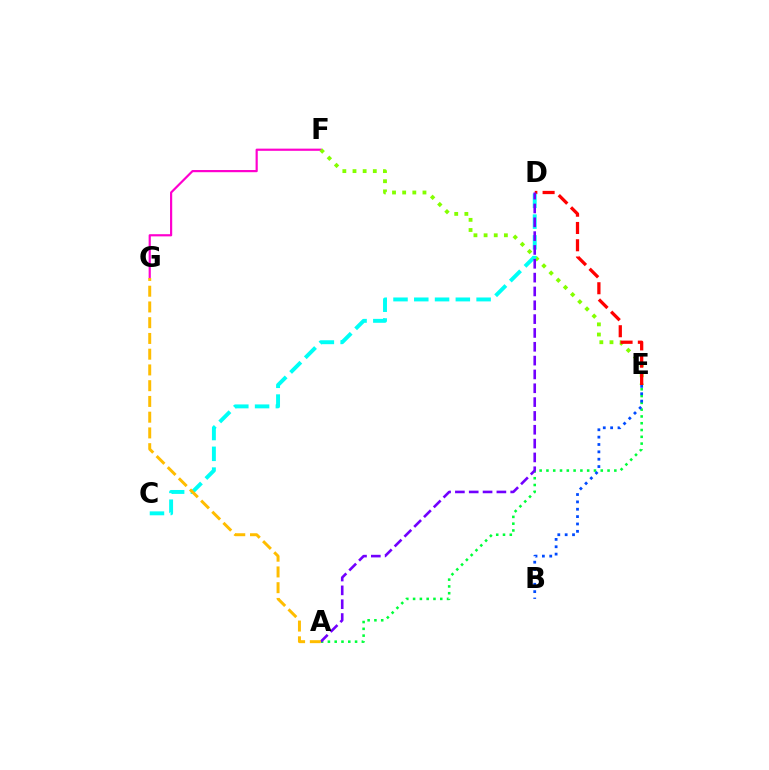{('F', 'G'): [{'color': '#ff00cf', 'line_style': 'solid', 'thickness': 1.57}], ('E', 'F'): [{'color': '#84ff00', 'line_style': 'dotted', 'thickness': 2.76}], ('D', 'E'): [{'color': '#ff0000', 'line_style': 'dashed', 'thickness': 2.35}], ('A', 'E'): [{'color': '#00ff39', 'line_style': 'dotted', 'thickness': 1.84}], ('C', 'D'): [{'color': '#00fff6', 'line_style': 'dashed', 'thickness': 2.82}], ('A', 'D'): [{'color': '#7200ff', 'line_style': 'dashed', 'thickness': 1.88}], ('B', 'E'): [{'color': '#004bff', 'line_style': 'dotted', 'thickness': 2.0}], ('A', 'G'): [{'color': '#ffbd00', 'line_style': 'dashed', 'thickness': 2.14}]}